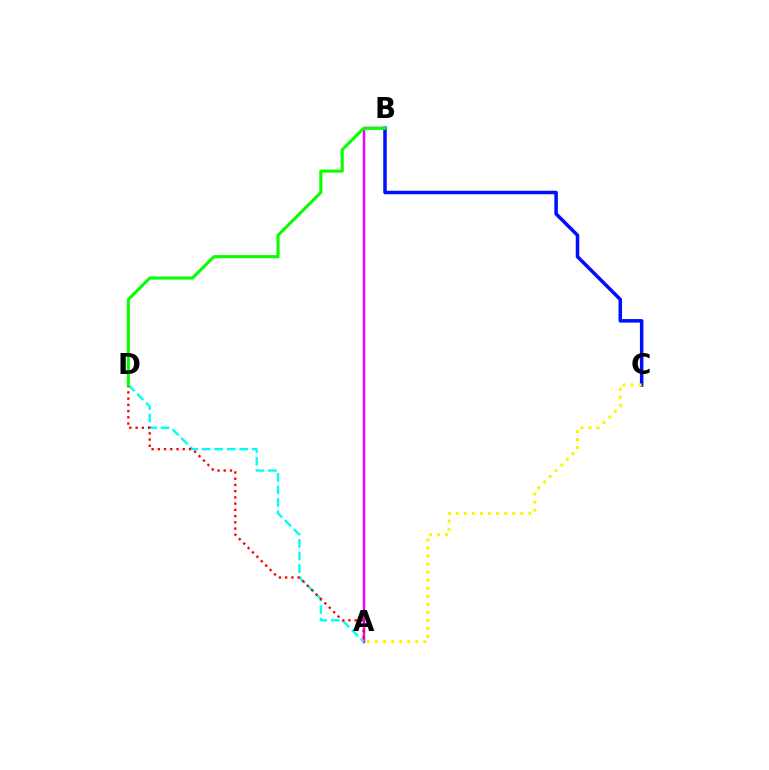{('A', 'B'): [{'color': '#ee00ff', 'line_style': 'solid', 'thickness': 1.77}], ('B', 'C'): [{'color': '#0010ff', 'line_style': 'solid', 'thickness': 2.53}], ('A', 'D'): [{'color': '#00fff6', 'line_style': 'dashed', 'thickness': 1.7}, {'color': '#ff0000', 'line_style': 'dotted', 'thickness': 1.69}], ('A', 'C'): [{'color': '#fcf500', 'line_style': 'dotted', 'thickness': 2.19}], ('B', 'D'): [{'color': '#08ff00', 'line_style': 'solid', 'thickness': 2.22}]}